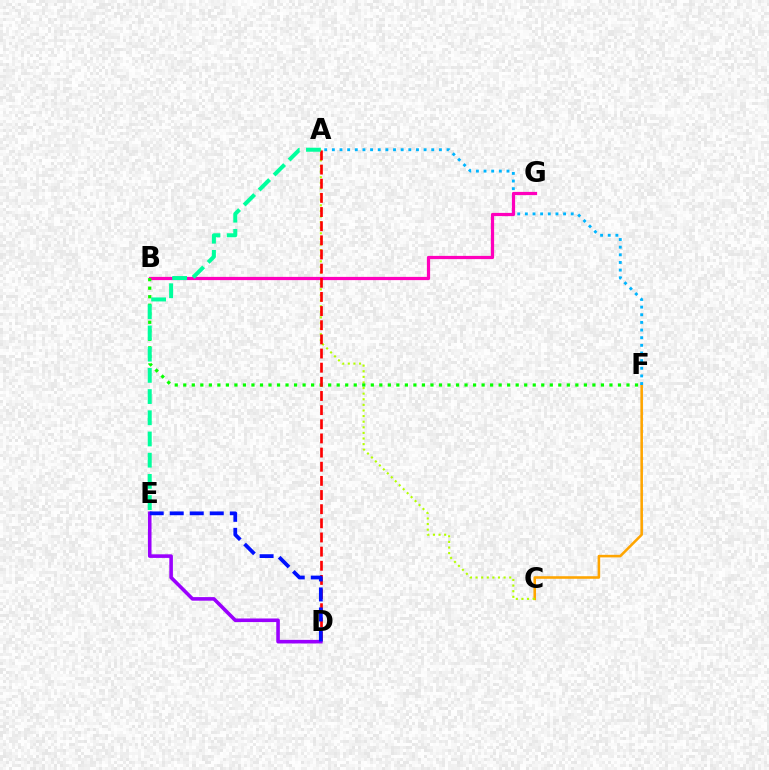{('C', 'F'): [{'color': '#ffa500', 'line_style': 'solid', 'thickness': 1.85}], ('A', 'C'): [{'color': '#b3ff00', 'line_style': 'dotted', 'thickness': 1.52}], ('A', 'F'): [{'color': '#00b5ff', 'line_style': 'dotted', 'thickness': 2.08}], ('B', 'G'): [{'color': '#ff00bd', 'line_style': 'solid', 'thickness': 2.32}], ('B', 'F'): [{'color': '#08ff00', 'line_style': 'dotted', 'thickness': 2.32}], ('A', 'D'): [{'color': '#ff0000', 'line_style': 'dashed', 'thickness': 1.92}], ('D', 'E'): [{'color': '#9b00ff', 'line_style': 'solid', 'thickness': 2.58}, {'color': '#0010ff', 'line_style': 'dashed', 'thickness': 2.72}], ('A', 'E'): [{'color': '#00ff9d', 'line_style': 'dashed', 'thickness': 2.88}]}